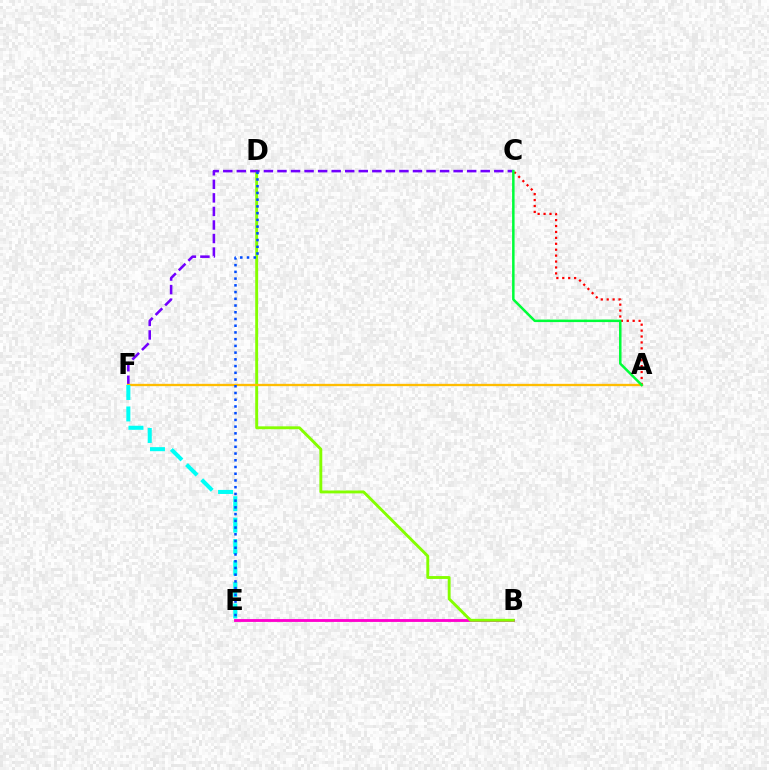{('B', 'E'): [{'color': '#ff00cf', 'line_style': 'solid', 'thickness': 2.05}], ('B', 'D'): [{'color': '#84ff00', 'line_style': 'solid', 'thickness': 2.08}], ('C', 'F'): [{'color': '#7200ff', 'line_style': 'dashed', 'thickness': 1.84}], ('A', 'C'): [{'color': '#ff0000', 'line_style': 'dotted', 'thickness': 1.61}, {'color': '#00ff39', 'line_style': 'solid', 'thickness': 1.8}], ('A', 'F'): [{'color': '#ffbd00', 'line_style': 'solid', 'thickness': 1.68}], ('E', 'F'): [{'color': '#00fff6', 'line_style': 'dashed', 'thickness': 2.91}], ('D', 'E'): [{'color': '#004bff', 'line_style': 'dotted', 'thickness': 1.83}]}